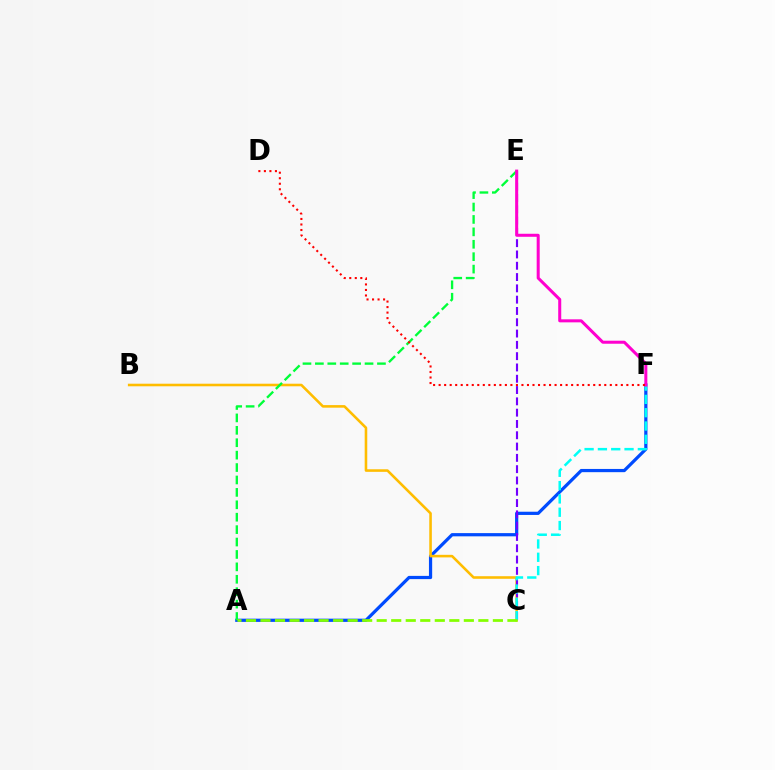{('A', 'F'): [{'color': '#004bff', 'line_style': 'solid', 'thickness': 2.32}], ('B', 'C'): [{'color': '#ffbd00', 'line_style': 'solid', 'thickness': 1.85}], ('C', 'E'): [{'color': '#7200ff', 'line_style': 'dashed', 'thickness': 1.54}], ('C', 'F'): [{'color': '#00fff6', 'line_style': 'dashed', 'thickness': 1.81}], ('A', 'E'): [{'color': '#00ff39', 'line_style': 'dashed', 'thickness': 1.69}], ('A', 'C'): [{'color': '#84ff00', 'line_style': 'dashed', 'thickness': 1.97}], ('E', 'F'): [{'color': '#ff00cf', 'line_style': 'solid', 'thickness': 2.18}], ('D', 'F'): [{'color': '#ff0000', 'line_style': 'dotted', 'thickness': 1.5}]}